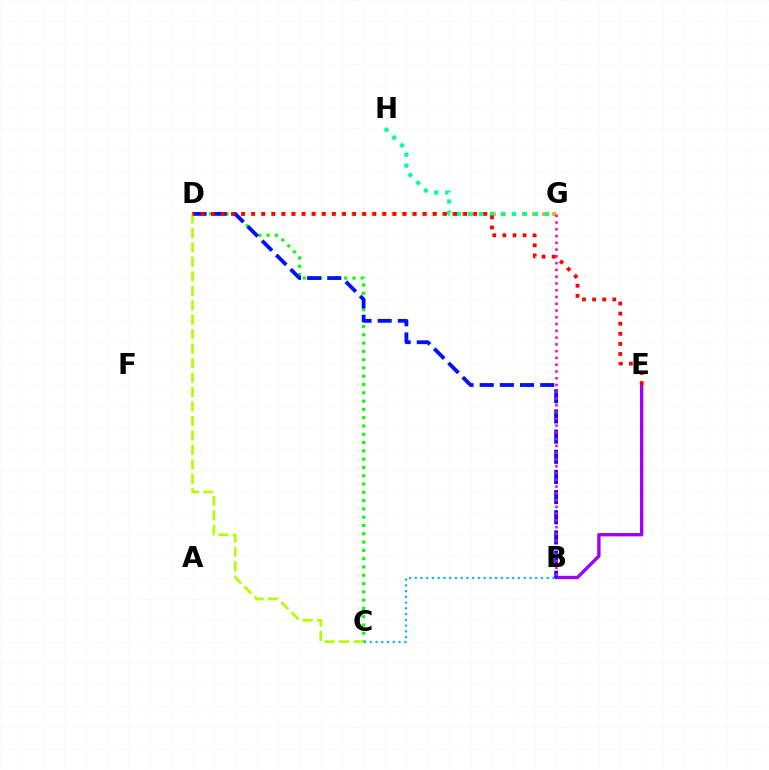{('C', 'D'): [{'color': '#08ff00', 'line_style': 'dotted', 'thickness': 2.25}, {'color': '#b3ff00', 'line_style': 'dashed', 'thickness': 1.97}], ('D', 'G'): [{'color': '#ffa500', 'line_style': 'dotted', 'thickness': 2.73}], ('B', 'E'): [{'color': '#9b00ff', 'line_style': 'solid', 'thickness': 2.41}], ('G', 'H'): [{'color': '#00ff9d', 'line_style': 'dotted', 'thickness': 2.99}], ('B', 'C'): [{'color': '#00b5ff', 'line_style': 'dotted', 'thickness': 1.56}], ('B', 'D'): [{'color': '#0010ff', 'line_style': 'dashed', 'thickness': 2.74}], ('B', 'G'): [{'color': '#ff00bd', 'line_style': 'dotted', 'thickness': 1.84}], ('D', 'E'): [{'color': '#ff0000', 'line_style': 'dotted', 'thickness': 2.74}]}